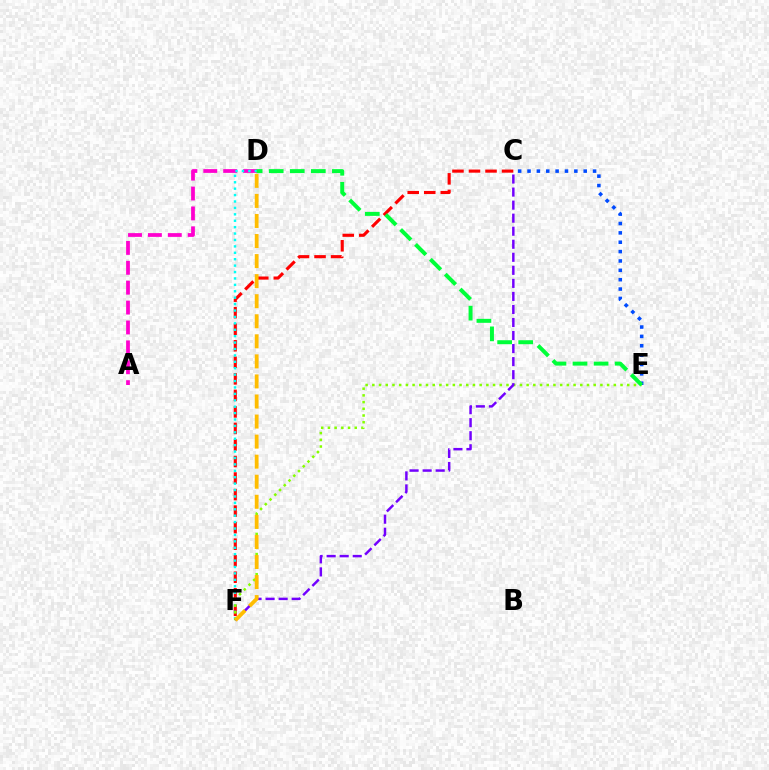{('A', 'D'): [{'color': '#ff00cf', 'line_style': 'dashed', 'thickness': 2.7}], ('C', 'E'): [{'color': '#004bff', 'line_style': 'dotted', 'thickness': 2.54}], ('C', 'F'): [{'color': '#ff0000', 'line_style': 'dashed', 'thickness': 2.25}, {'color': '#7200ff', 'line_style': 'dashed', 'thickness': 1.77}], ('D', 'F'): [{'color': '#00fff6', 'line_style': 'dotted', 'thickness': 1.74}, {'color': '#ffbd00', 'line_style': 'dashed', 'thickness': 2.72}], ('E', 'F'): [{'color': '#84ff00', 'line_style': 'dotted', 'thickness': 1.82}], ('D', 'E'): [{'color': '#00ff39', 'line_style': 'dashed', 'thickness': 2.86}]}